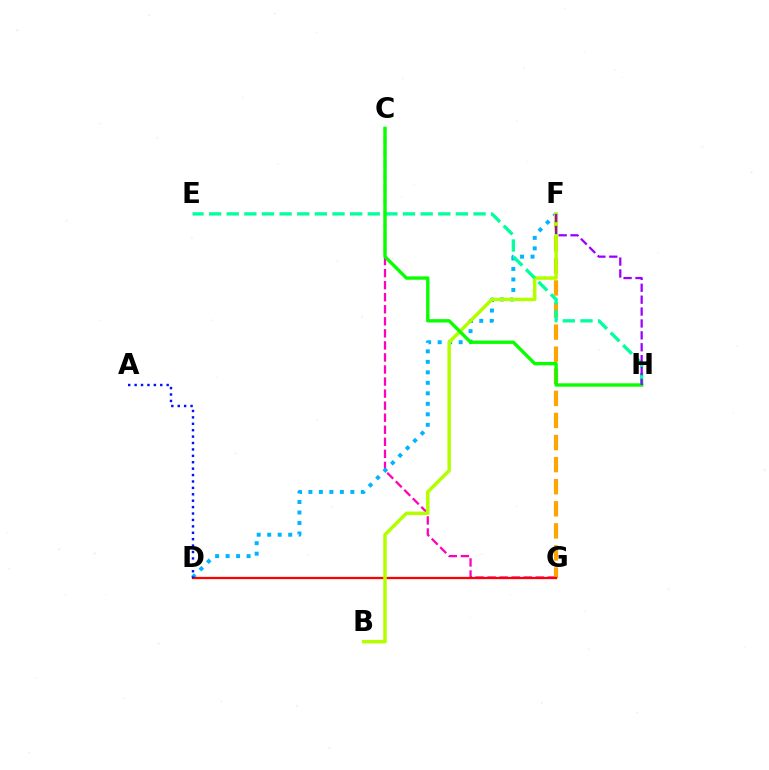{('C', 'G'): [{'color': '#ff00bd', 'line_style': 'dashed', 'thickness': 1.64}], ('D', 'F'): [{'color': '#00b5ff', 'line_style': 'dotted', 'thickness': 2.85}], ('F', 'G'): [{'color': '#ffa500', 'line_style': 'dashed', 'thickness': 3.0}], ('D', 'G'): [{'color': '#ff0000', 'line_style': 'solid', 'thickness': 1.62}], ('B', 'F'): [{'color': '#b3ff00', 'line_style': 'solid', 'thickness': 2.52}], ('E', 'H'): [{'color': '#00ff9d', 'line_style': 'dashed', 'thickness': 2.39}], ('C', 'H'): [{'color': '#08ff00', 'line_style': 'solid', 'thickness': 2.43}], ('F', 'H'): [{'color': '#9b00ff', 'line_style': 'dashed', 'thickness': 1.62}], ('A', 'D'): [{'color': '#0010ff', 'line_style': 'dotted', 'thickness': 1.74}]}